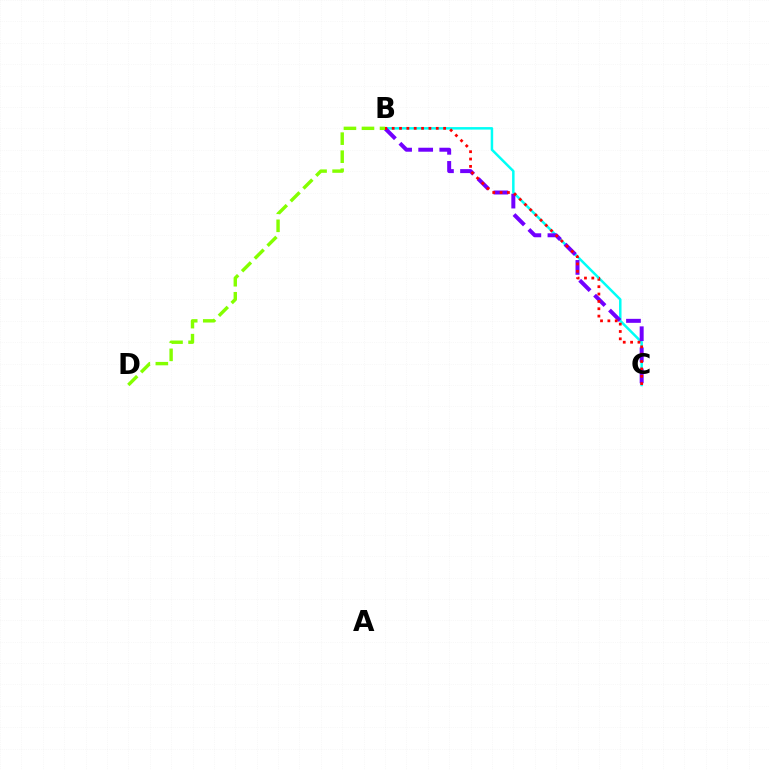{('B', 'C'): [{'color': '#00fff6', 'line_style': 'solid', 'thickness': 1.8}, {'color': '#7200ff', 'line_style': 'dashed', 'thickness': 2.86}, {'color': '#ff0000', 'line_style': 'dotted', 'thickness': 2.0}], ('B', 'D'): [{'color': '#84ff00', 'line_style': 'dashed', 'thickness': 2.45}]}